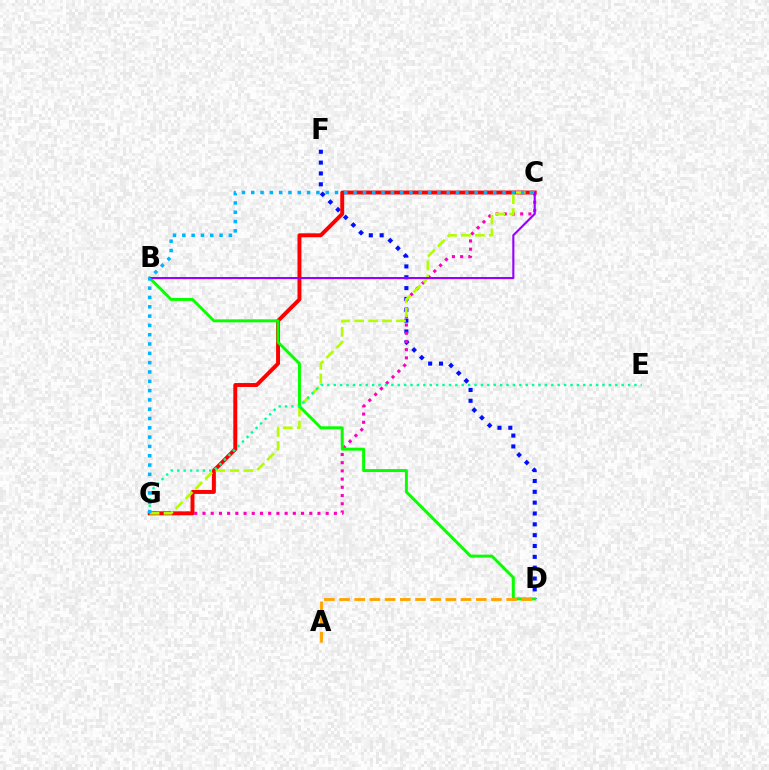{('D', 'F'): [{'color': '#0010ff', 'line_style': 'dotted', 'thickness': 2.95}], ('C', 'G'): [{'color': '#ff00bd', 'line_style': 'dotted', 'thickness': 2.23}, {'color': '#ff0000', 'line_style': 'solid', 'thickness': 2.83}, {'color': '#b3ff00', 'line_style': 'dashed', 'thickness': 1.89}, {'color': '#00b5ff', 'line_style': 'dotted', 'thickness': 2.53}], ('B', 'D'): [{'color': '#08ff00', 'line_style': 'solid', 'thickness': 2.12}], ('E', 'G'): [{'color': '#00ff9d', 'line_style': 'dotted', 'thickness': 1.74}], ('B', 'C'): [{'color': '#9b00ff', 'line_style': 'solid', 'thickness': 1.53}], ('A', 'D'): [{'color': '#ffa500', 'line_style': 'dashed', 'thickness': 2.06}]}